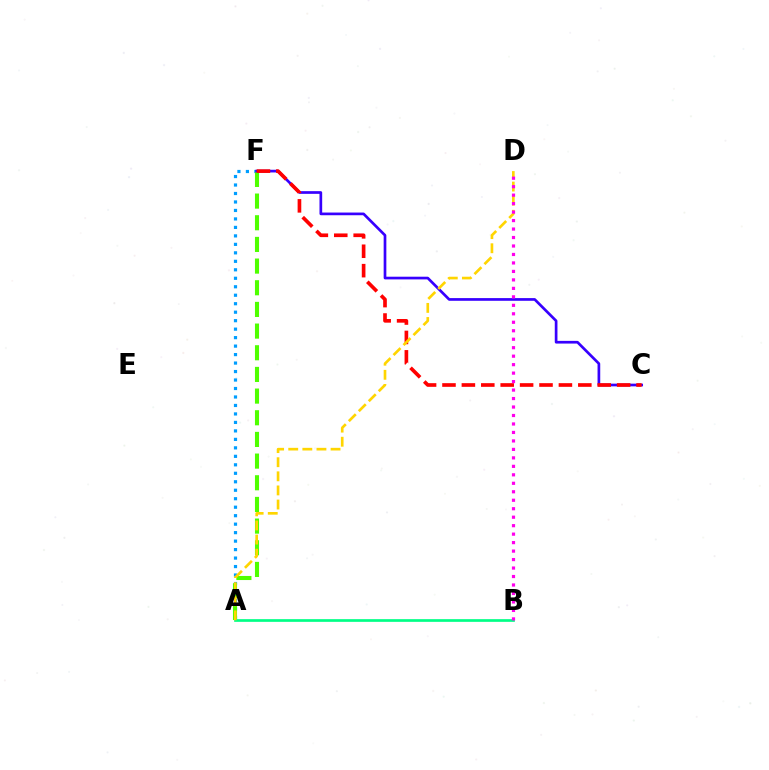{('A', 'F'): [{'color': '#009eff', 'line_style': 'dotted', 'thickness': 2.3}, {'color': '#4fff00', 'line_style': 'dashed', 'thickness': 2.94}], ('C', 'F'): [{'color': '#3700ff', 'line_style': 'solid', 'thickness': 1.94}, {'color': '#ff0000', 'line_style': 'dashed', 'thickness': 2.64}], ('A', 'B'): [{'color': '#00ff86', 'line_style': 'solid', 'thickness': 1.94}], ('A', 'D'): [{'color': '#ffd500', 'line_style': 'dashed', 'thickness': 1.92}], ('B', 'D'): [{'color': '#ff00ed', 'line_style': 'dotted', 'thickness': 2.3}]}